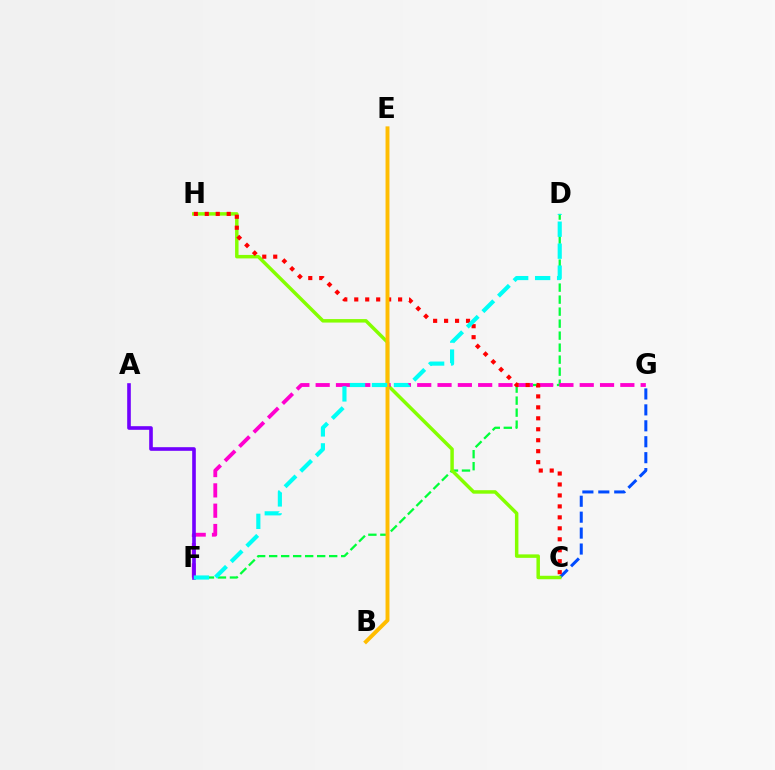{('D', 'F'): [{'color': '#00ff39', 'line_style': 'dashed', 'thickness': 1.63}, {'color': '#00fff6', 'line_style': 'dashed', 'thickness': 2.99}], ('C', 'G'): [{'color': '#004bff', 'line_style': 'dashed', 'thickness': 2.16}], ('C', 'H'): [{'color': '#84ff00', 'line_style': 'solid', 'thickness': 2.5}, {'color': '#ff0000', 'line_style': 'dotted', 'thickness': 2.98}], ('F', 'G'): [{'color': '#ff00cf', 'line_style': 'dashed', 'thickness': 2.76}], ('A', 'F'): [{'color': '#7200ff', 'line_style': 'solid', 'thickness': 2.61}], ('B', 'E'): [{'color': '#ffbd00', 'line_style': 'solid', 'thickness': 2.82}]}